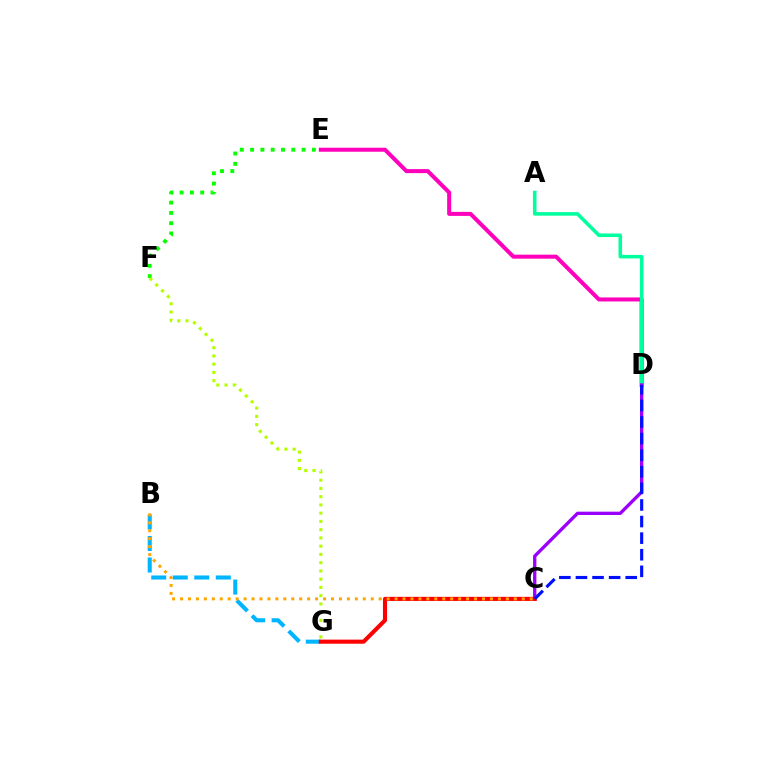{('D', 'E'): [{'color': '#ff00bd', 'line_style': 'solid', 'thickness': 2.89}], ('A', 'D'): [{'color': '#00ff9d', 'line_style': 'solid', 'thickness': 2.56}], ('C', 'D'): [{'color': '#9b00ff', 'line_style': 'solid', 'thickness': 2.39}, {'color': '#0010ff', 'line_style': 'dashed', 'thickness': 2.25}], ('E', 'F'): [{'color': '#08ff00', 'line_style': 'dotted', 'thickness': 2.8}], ('B', 'G'): [{'color': '#00b5ff', 'line_style': 'dashed', 'thickness': 2.92}], ('C', 'G'): [{'color': '#ff0000', 'line_style': 'solid', 'thickness': 2.94}], ('B', 'C'): [{'color': '#ffa500', 'line_style': 'dotted', 'thickness': 2.16}], ('F', 'G'): [{'color': '#b3ff00', 'line_style': 'dotted', 'thickness': 2.24}]}